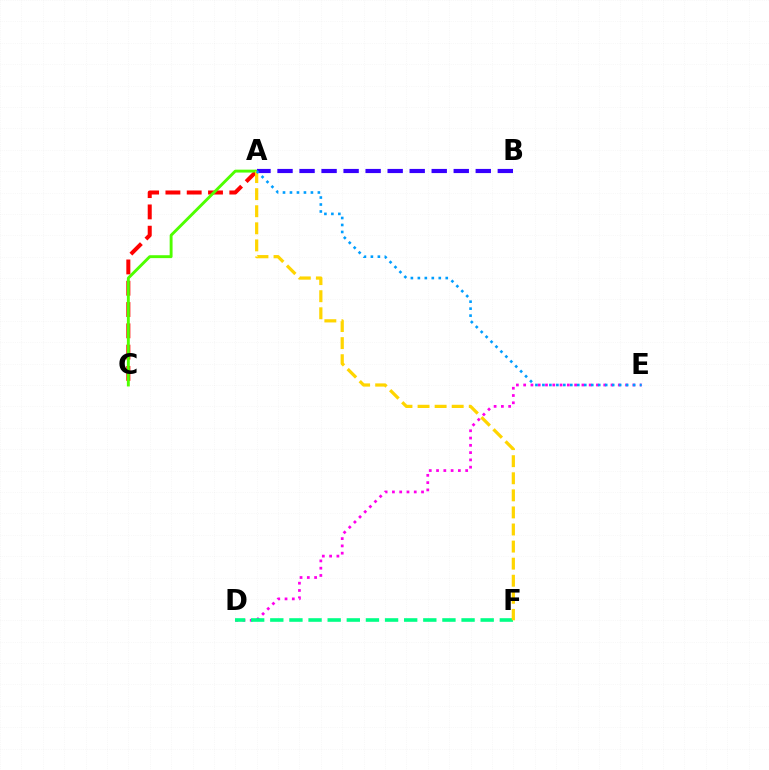{('D', 'E'): [{'color': '#ff00ed', 'line_style': 'dotted', 'thickness': 1.98}], ('D', 'F'): [{'color': '#00ff86', 'line_style': 'dashed', 'thickness': 2.6}], ('A', 'C'): [{'color': '#ff0000', 'line_style': 'dashed', 'thickness': 2.89}, {'color': '#4fff00', 'line_style': 'solid', 'thickness': 2.09}], ('A', 'F'): [{'color': '#ffd500', 'line_style': 'dashed', 'thickness': 2.32}], ('A', 'B'): [{'color': '#3700ff', 'line_style': 'dashed', 'thickness': 2.99}], ('A', 'E'): [{'color': '#009eff', 'line_style': 'dotted', 'thickness': 1.9}]}